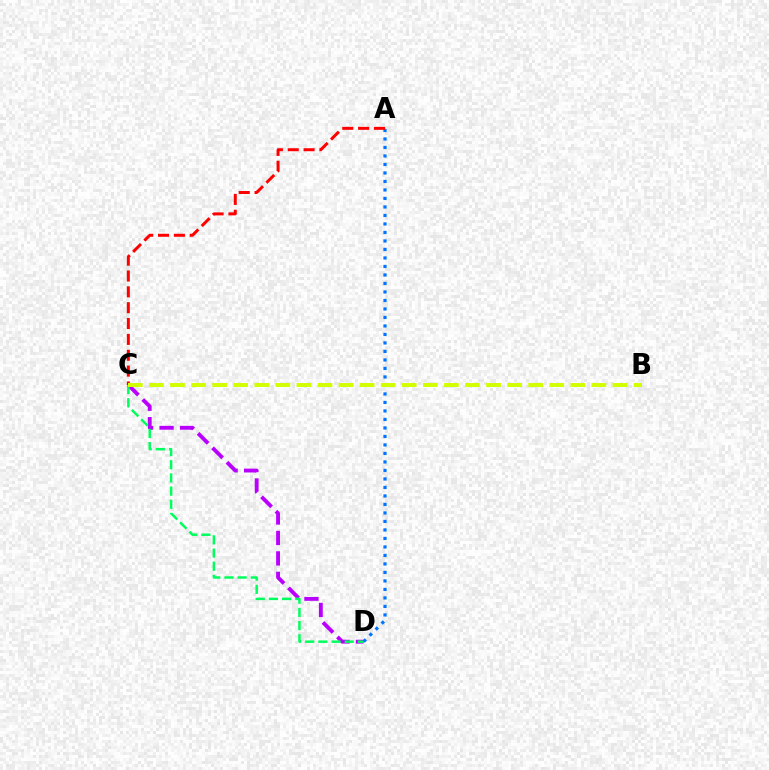{('C', 'D'): [{'color': '#b900ff', 'line_style': 'dashed', 'thickness': 2.78}, {'color': '#00ff5c', 'line_style': 'dashed', 'thickness': 1.79}], ('A', 'D'): [{'color': '#0074ff', 'line_style': 'dotted', 'thickness': 2.31}], ('A', 'C'): [{'color': '#ff0000', 'line_style': 'dashed', 'thickness': 2.15}], ('B', 'C'): [{'color': '#d1ff00', 'line_style': 'dashed', 'thickness': 2.86}]}